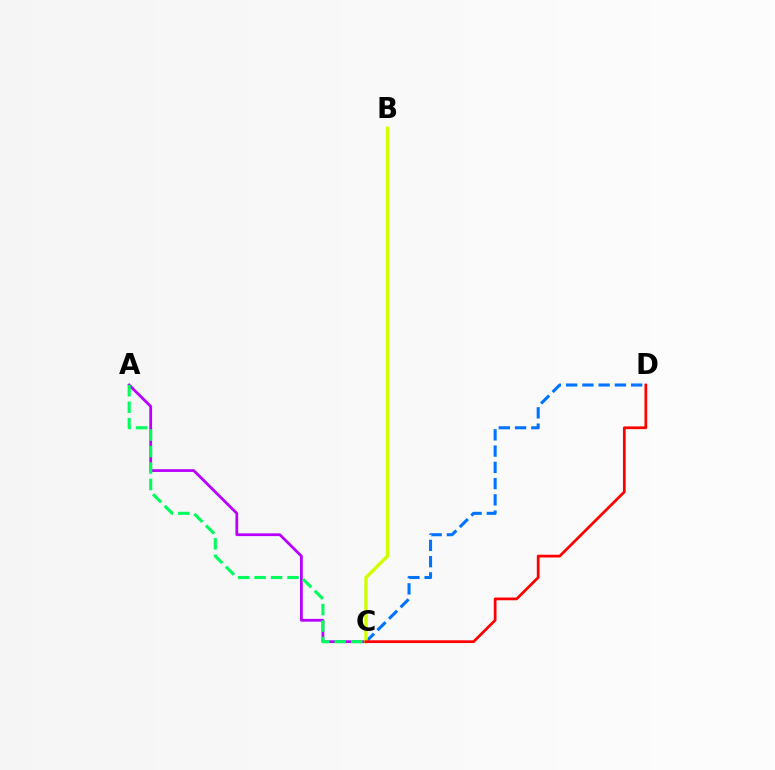{('A', 'C'): [{'color': '#b900ff', 'line_style': 'solid', 'thickness': 1.99}, {'color': '#00ff5c', 'line_style': 'dashed', 'thickness': 2.24}], ('C', 'D'): [{'color': '#0074ff', 'line_style': 'dashed', 'thickness': 2.21}, {'color': '#ff0000', 'line_style': 'solid', 'thickness': 1.97}], ('B', 'C'): [{'color': '#d1ff00', 'line_style': 'solid', 'thickness': 2.46}]}